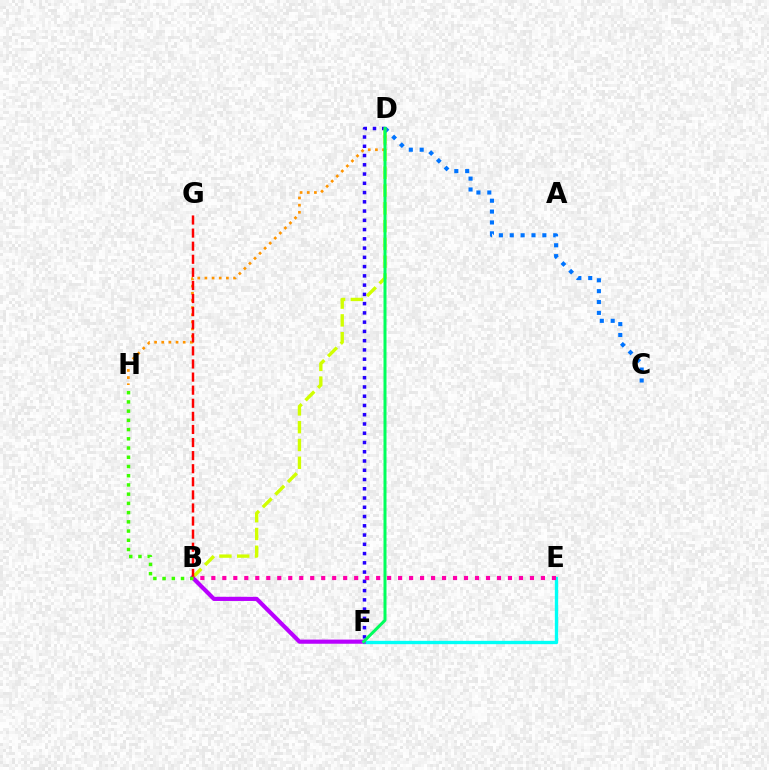{('D', 'F'): [{'color': '#2500ff', 'line_style': 'dotted', 'thickness': 2.52}, {'color': '#00ff5c', 'line_style': 'solid', 'thickness': 2.16}], ('B', 'D'): [{'color': '#d1ff00', 'line_style': 'dashed', 'thickness': 2.42}], ('C', 'D'): [{'color': '#0074ff', 'line_style': 'dotted', 'thickness': 2.95}], ('D', 'H'): [{'color': '#ff9400', 'line_style': 'dotted', 'thickness': 1.94}], ('E', 'F'): [{'color': '#00fff6', 'line_style': 'solid', 'thickness': 2.4}], ('B', 'F'): [{'color': '#b900ff', 'line_style': 'solid', 'thickness': 2.99}], ('B', 'G'): [{'color': '#ff0000', 'line_style': 'dashed', 'thickness': 1.78}], ('B', 'E'): [{'color': '#ff00ac', 'line_style': 'dotted', 'thickness': 2.99}], ('B', 'H'): [{'color': '#3dff00', 'line_style': 'dotted', 'thickness': 2.51}]}